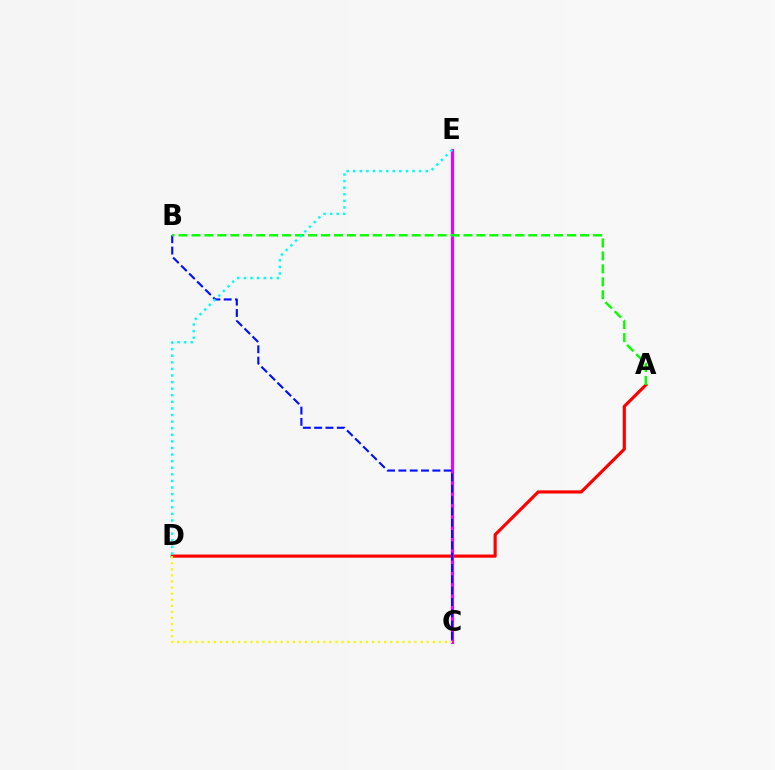{('A', 'D'): [{'color': '#ff0000', 'line_style': 'solid', 'thickness': 2.28}], ('C', 'E'): [{'color': '#ee00ff', 'line_style': 'solid', 'thickness': 2.25}], ('B', 'C'): [{'color': '#0010ff', 'line_style': 'dashed', 'thickness': 1.54}], ('C', 'D'): [{'color': '#fcf500', 'line_style': 'dotted', 'thickness': 1.65}], ('A', 'B'): [{'color': '#08ff00', 'line_style': 'dashed', 'thickness': 1.76}], ('D', 'E'): [{'color': '#00fff6', 'line_style': 'dotted', 'thickness': 1.79}]}